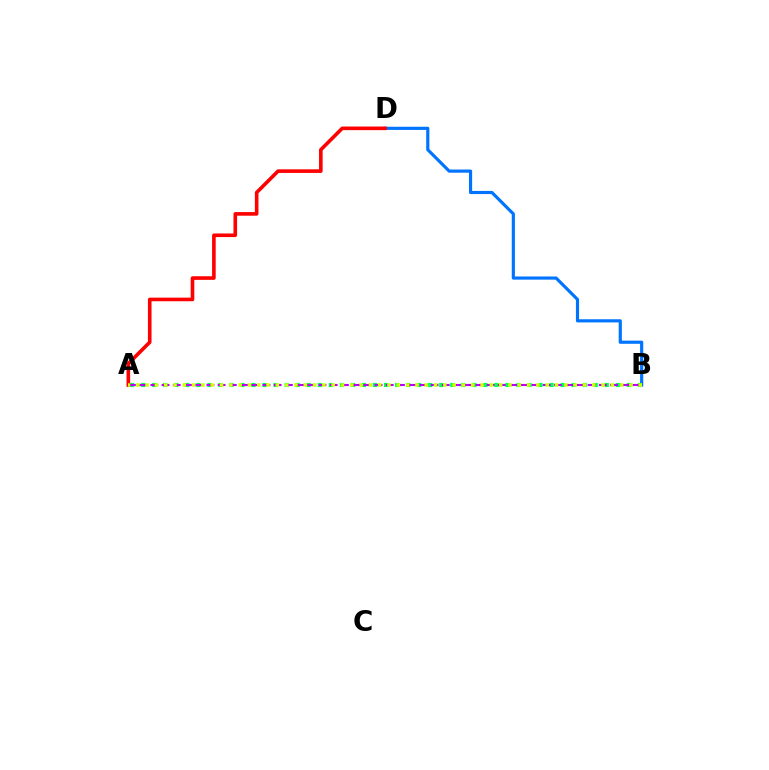{('B', 'D'): [{'color': '#0074ff', 'line_style': 'solid', 'thickness': 2.28}], ('A', 'B'): [{'color': '#00ff5c', 'line_style': 'dotted', 'thickness': 3.0}, {'color': '#b900ff', 'line_style': 'dashed', 'thickness': 1.52}, {'color': '#d1ff00', 'line_style': 'dotted', 'thickness': 2.53}], ('A', 'D'): [{'color': '#ff0000', 'line_style': 'solid', 'thickness': 2.6}]}